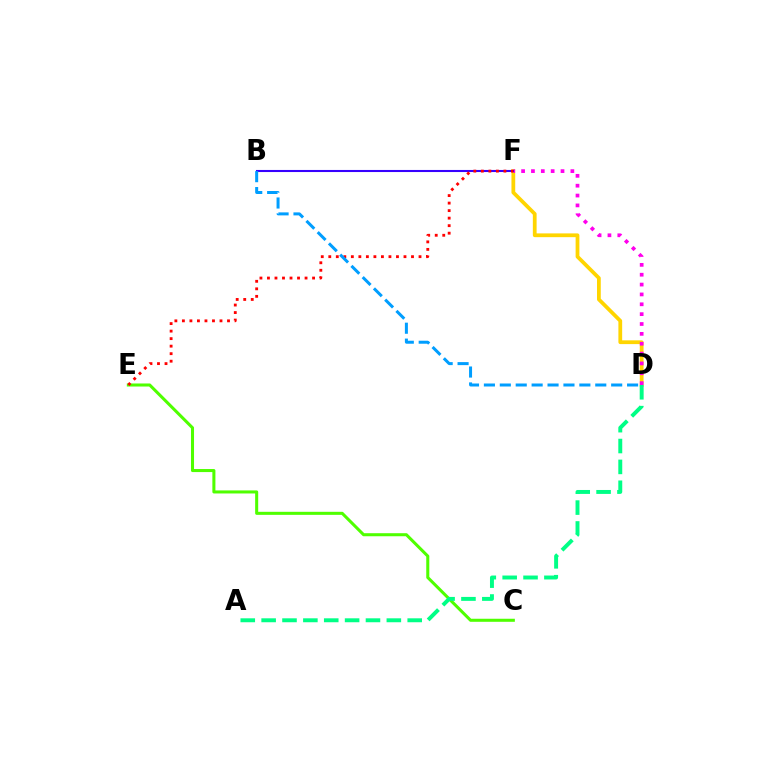{('C', 'E'): [{'color': '#4fff00', 'line_style': 'solid', 'thickness': 2.19}], ('D', 'F'): [{'color': '#ffd500', 'line_style': 'solid', 'thickness': 2.71}, {'color': '#ff00ed', 'line_style': 'dotted', 'thickness': 2.68}], ('A', 'D'): [{'color': '#00ff86', 'line_style': 'dashed', 'thickness': 2.83}], ('B', 'F'): [{'color': '#3700ff', 'line_style': 'solid', 'thickness': 1.5}], ('E', 'F'): [{'color': '#ff0000', 'line_style': 'dotted', 'thickness': 2.04}], ('B', 'D'): [{'color': '#009eff', 'line_style': 'dashed', 'thickness': 2.16}]}